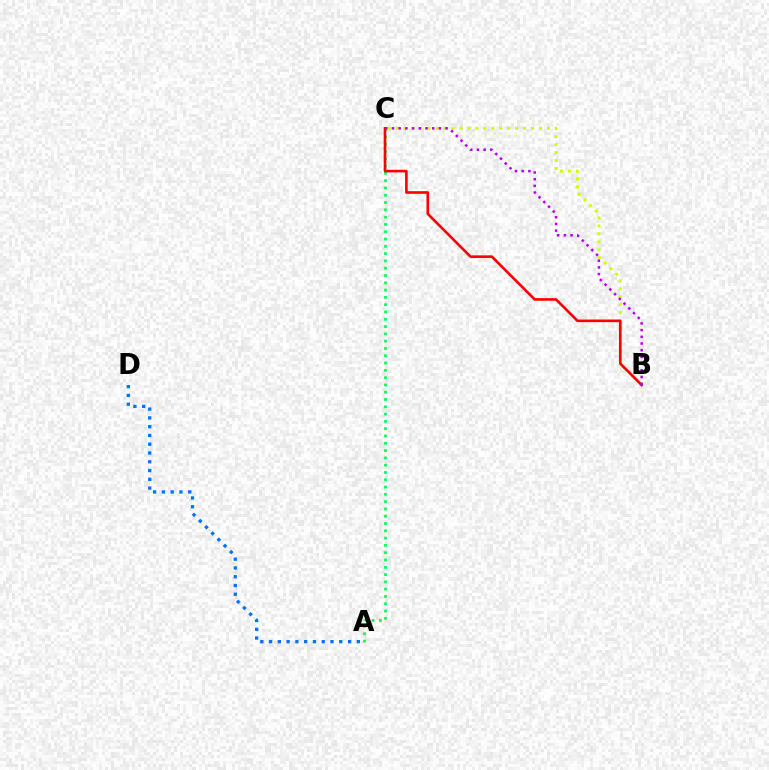{('B', 'C'): [{'color': '#d1ff00', 'line_style': 'dotted', 'thickness': 2.16}, {'color': '#ff0000', 'line_style': 'solid', 'thickness': 1.89}, {'color': '#b900ff', 'line_style': 'dotted', 'thickness': 1.82}], ('A', 'D'): [{'color': '#0074ff', 'line_style': 'dotted', 'thickness': 2.38}], ('A', 'C'): [{'color': '#00ff5c', 'line_style': 'dotted', 'thickness': 1.98}]}